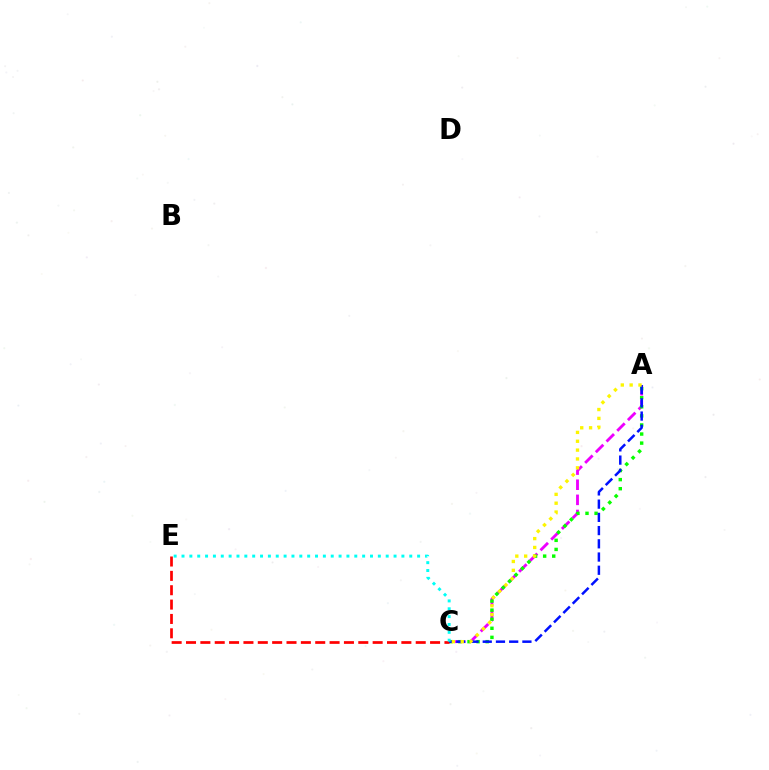{('A', 'C'): [{'color': '#ee00ff', 'line_style': 'dashed', 'thickness': 2.06}, {'color': '#08ff00', 'line_style': 'dotted', 'thickness': 2.47}, {'color': '#0010ff', 'line_style': 'dashed', 'thickness': 1.8}, {'color': '#fcf500', 'line_style': 'dotted', 'thickness': 2.41}], ('C', 'E'): [{'color': '#ff0000', 'line_style': 'dashed', 'thickness': 1.95}, {'color': '#00fff6', 'line_style': 'dotted', 'thickness': 2.13}]}